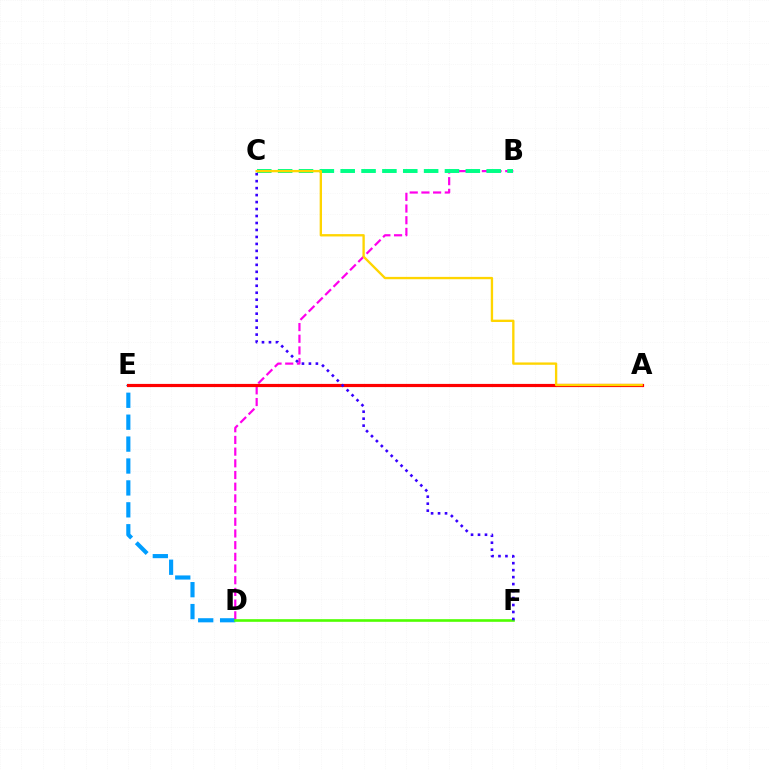{('D', 'E'): [{'color': '#009eff', 'line_style': 'dashed', 'thickness': 2.98}], ('B', 'D'): [{'color': '#ff00ed', 'line_style': 'dashed', 'thickness': 1.59}], ('B', 'C'): [{'color': '#00ff86', 'line_style': 'dashed', 'thickness': 2.83}], ('A', 'E'): [{'color': '#ff0000', 'line_style': 'solid', 'thickness': 2.29}], ('D', 'F'): [{'color': '#4fff00', 'line_style': 'solid', 'thickness': 1.89}], ('C', 'F'): [{'color': '#3700ff', 'line_style': 'dotted', 'thickness': 1.89}], ('A', 'C'): [{'color': '#ffd500', 'line_style': 'solid', 'thickness': 1.69}]}